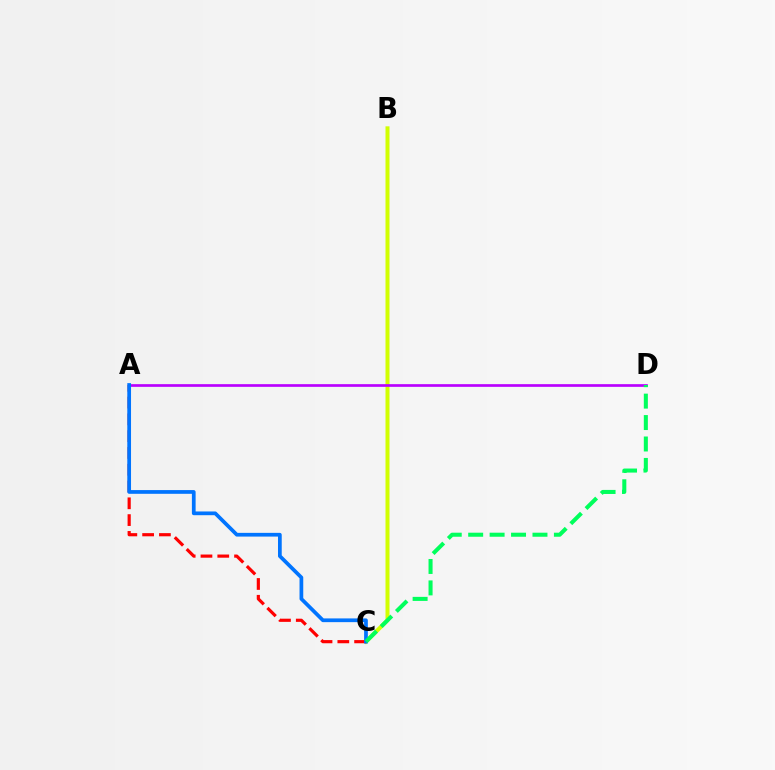{('B', 'C'): [{'color': '#d1ff00', 'line_style': 'solid', 'thickness': 2.88}], ('A', 'C'): [{'color': '#ff0000', 'line_style': 'dashed', 'thickness': 2.28}, {'color': '#0074ff', 'line_style': 'solid', 'thickness': 2.68}], ('A', 'D'): [{'color': '#b900ff', 'line_style': 'solid', 'thickness': 1.93}], ('C', 'D'): [{'color': '#00ff5c', 'line_style': 'dashed', 'thickness': 2.91}]}